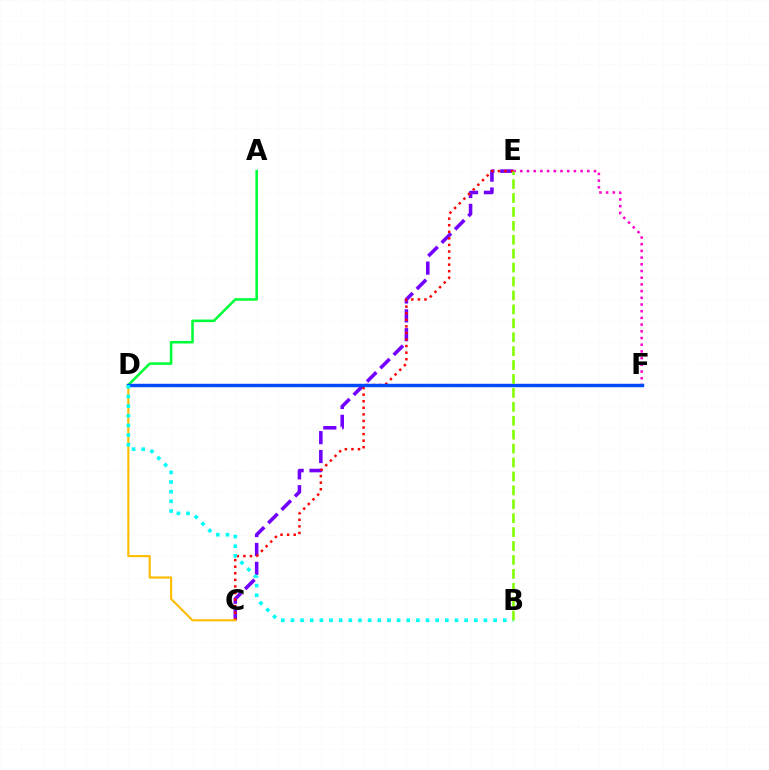{('E', 'F'): [{'color': '#ff00cf', 'line_style': 'dotted', 'thickness': 1.82}], ('C', 'E'): [{'color': '#7200ff', 'line_style': 'dashed', 'thickness': 2.56}, {'color': '#ff0000', 'line_style': 'dotted', 'thickness': 1.78}], ('A', 'D'): [{'color': '#00ff39', 'line_style': 'solid', 'thickness': 1.85}], ('C', 'D'): [{'color': '#ffbd00', 'line_style': 'solid', 'thickness': 1.54}], ('D', 'F'): [{'color': '#004bff', 'line_style': 'solid', 'thickness': 2.47}], ('B', 'D'): [{'color': '#00fff6', 'line_style': 'dotted', 'thickness': 2.62}], ('B', 'E'): [{'color': '#84ff00', 'line_style': 'dashed', 'thickness': 1.89}]}